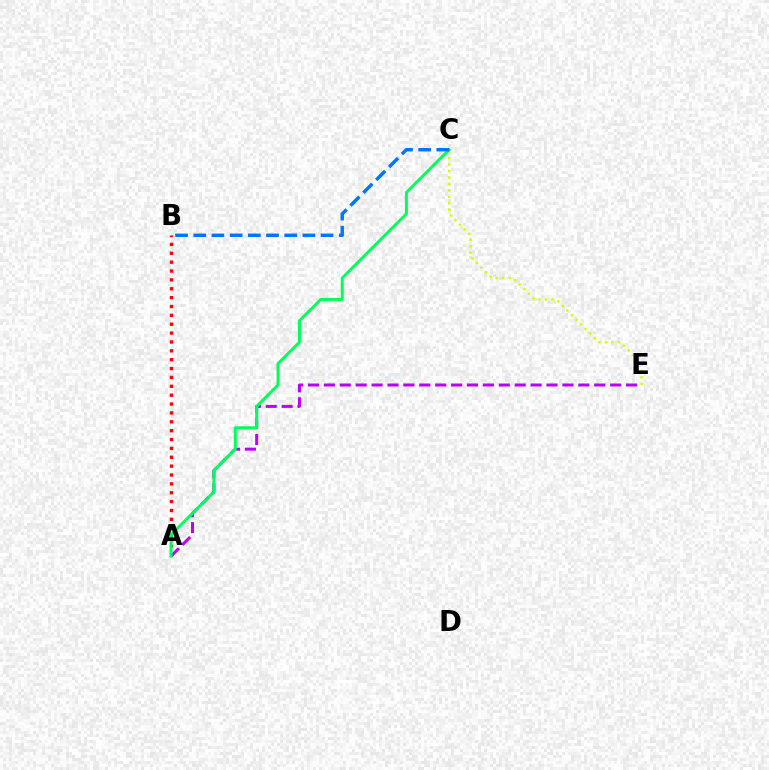{('A', 'B'): [{'color': '#ff0000', 'line_style': 'dotted', 'thickness': 2.41}], ('A', 'E'): [{'color': '#b900ff', 'line_style': 'dashed', 'thickness': 2.16}], ('C', 'E'): [{'color': '#d1ff00', 'line_style': 'dotted', 'thickness': 1.76}], ('A', 'C'): [{'color': '#00ff5c', 'line_style': 'solid', 'thickness': 2.15}], ('B', 'C'): [{'color': '#0074ff', 'line_style': 'dashed', 'thickness': 2.47}]}